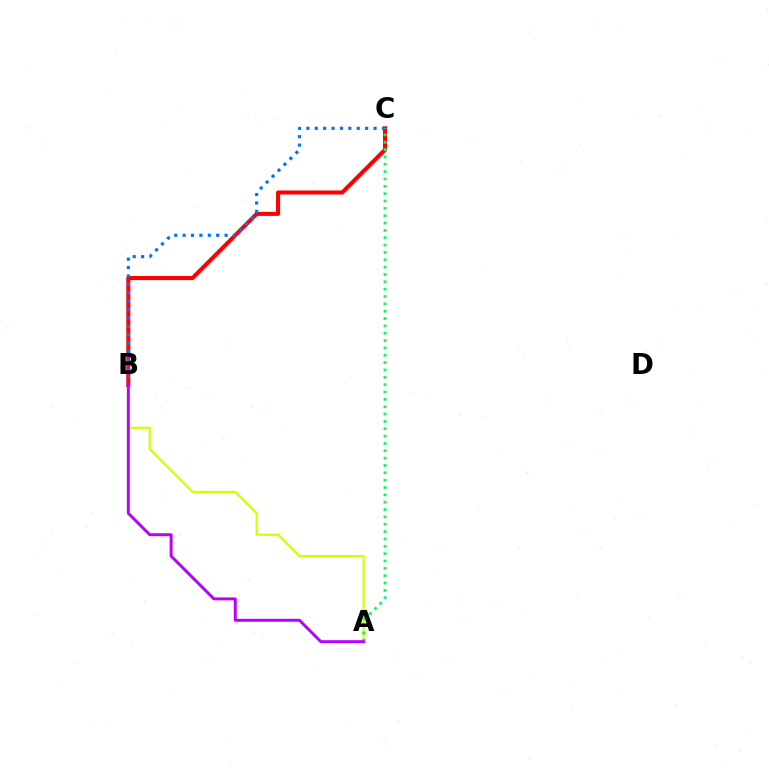{('B', 'C'): [{'color': '#ff0000', 'line_style': 'solid', 'thickness': 2.92}, {'color': '#0074ff', 'line_style': 'dotted', 'thickness': 2.28}], ('A', 'B'): [{'color': '#d1ff00', 'line_style': 'solid', 'thickness': 1.56}, {'color': '#b900ff', 'line_style': 'solid', 'thickness': 2.12}], ('A', 'C'): [{'color': '#00ff5c', 'line_style': 'dotted', 'thickness': 2.0}]}